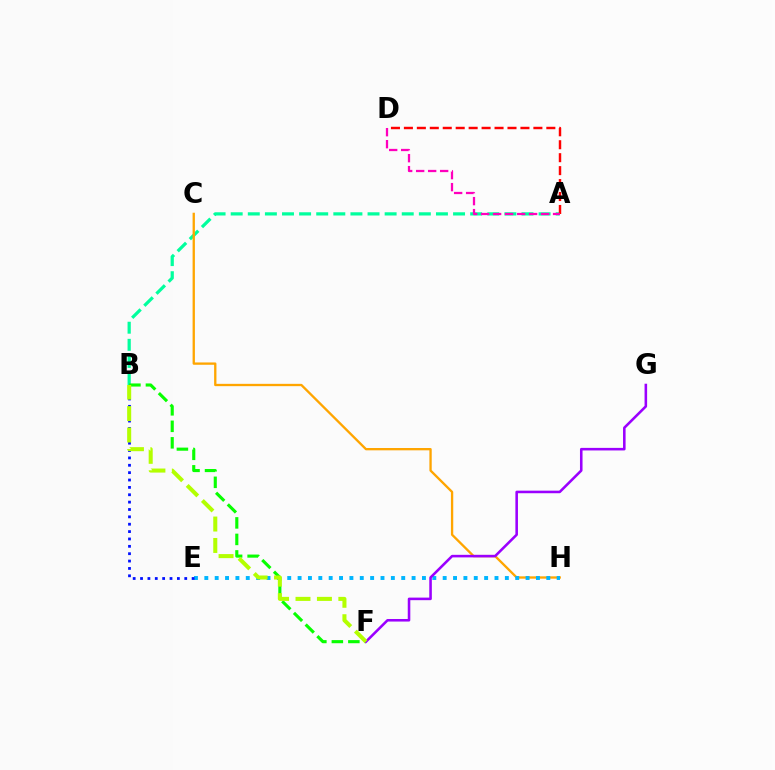{('A', 'B'): [{'color': '#00ff9d', 'line_style': 'dashed', 'thickness': 2.32}], ('C', 'H'): [{'color': '#ffa500', 'line_style': 'solid', 'thickness': 1.67}], ('E', 'H'): [{'color': '#00b5ff', 'line_style': 'dotted', 'thickness': 2.82}], ('A', 'D'): [{'color': '#ff0000', 'line_style': 'dashed', 'thickness': 1.76}, {'color': '#ff00bd', 'line_style': 'dashed', 'thickness': 1.63}], ('B', 'F'): [{'color': '#08ff00', 'line_style': 'dashed', 'thickness': 2.24}, {'color': '#b3ff00', 'line_style': 'dashed', 'thickness': 2.91}], ('B', 'E'): [{'color': '#0010ff', 'line_style': 'dotted', 'thickness': 2.0}], ('F', 'G'): [{'color': '#9b00ff', 'line_style': 'solid', 'thickness': 1.85}]}